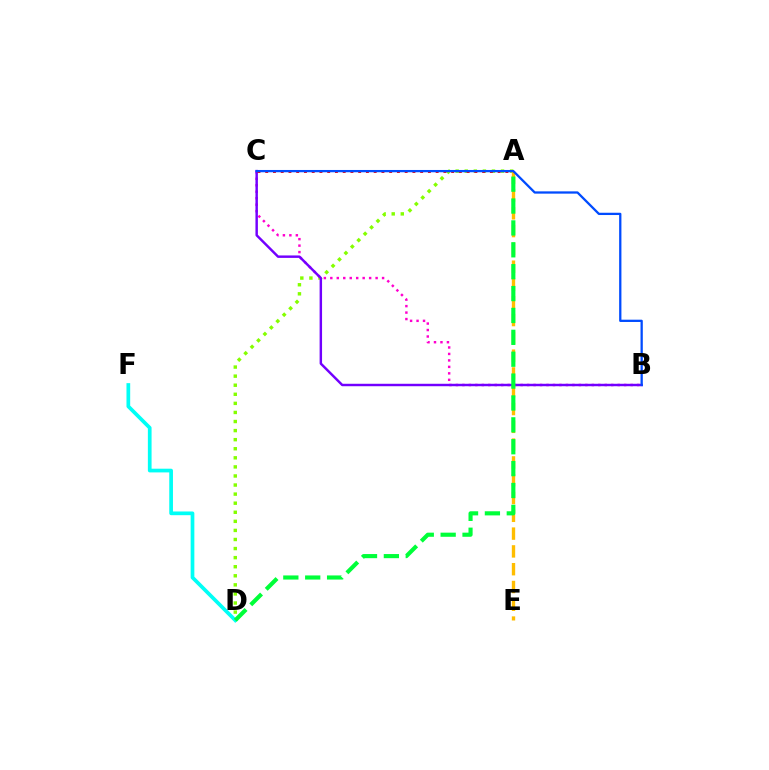{('A', 'D'): [{'color': '#84ff00', 'line_style': 'dotted', 'thickness': 2.47}, {'color': '#00ff39', 'line_style': 'dashed', 'thickness': 2.97}], ('B', 'C'): [{'color': '#ff00cf', 'line_style': 'dotted', 'thickness': 1.76}, {'color': '#7200ff', 'line_style': 'solid', 'thickness': 1.76}, {'color': '#004bff', 'line_style': 'solid', 'thickness': 1.64}], ('A', 'E'): [{'color': '#ffbd00', 'line_style': 'dashed', 'thickness': 2.42}], ('A', 'C'): [{'color': '#ff0000', 'line_style': 'dotted', 'thickness': 2.1}], ('D', 'F'): [{'color': '#00fff6', 'line_style': 'solid', 'thickness': 2.67}]}